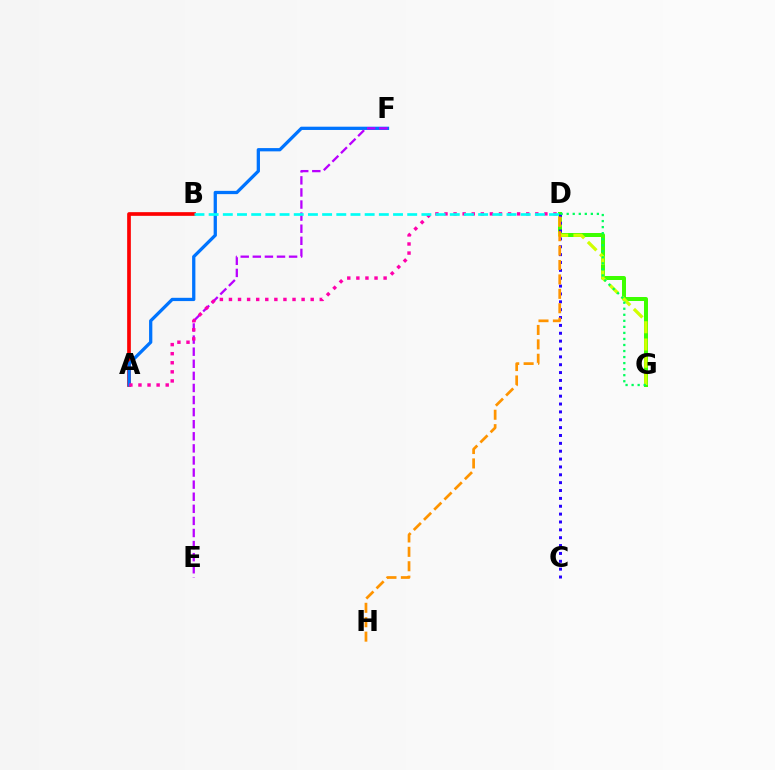{('D', 'G'): [{'color': '#3dff00', 'line_style': 'solid', 'thickness': 2.88}, {'color': '#d1ff00', 'line_style': 'dashed', 'thickness': 2.34}, {'color': '#00ff5c', 'line_style': 'dotted', 'thickness': 1.64}], ('A', 'B'): [{'color': '#ff0000', 'line_style': 'solid', 'thickness': 2.65}], ('A', 'F'): [{'color': '#0074ff', 'line_style': 'solid', 'thickness': 2.36}], ('C', 'D'): [{'color': '#2500ff', 'line_style': 'dotted', 'thickness': 2.14}], ('E', 'F'): [{'color': '#b900ff', 'line_style': 'dashed', 'thickness': 1.64}], ('A', 'D'): [{'color': '#ff00ac', 'line_style': 'dotted', 'thickness': 2.47}], ('D', 'H'): [{'color': '#ff9400', 'line_style': 'dashed', 'thickness': 1.96}], ('B', 'D'): [{'color': '#00fff6', 'line_style': 'dashed', 'thickness': 1.93}]}